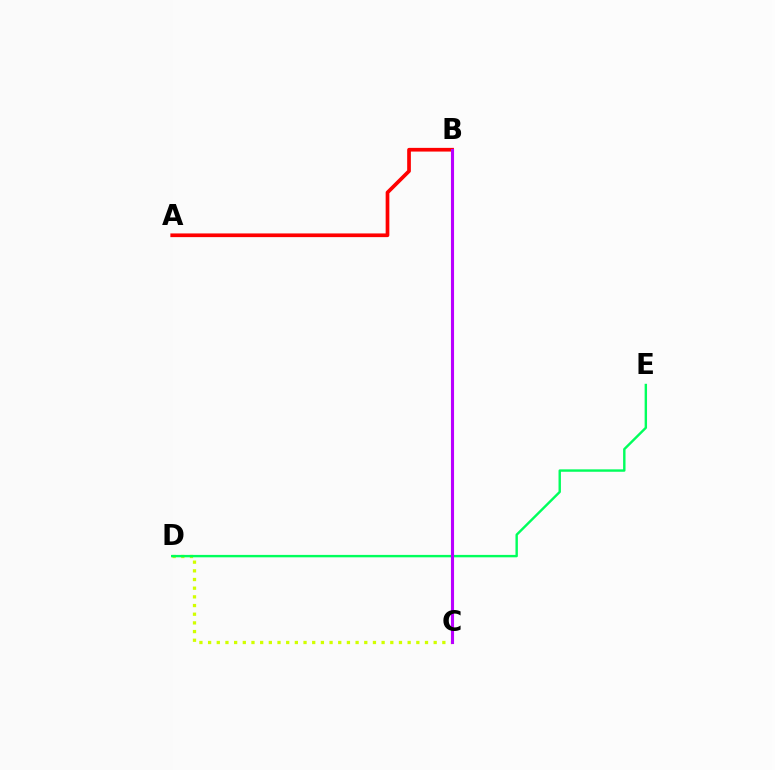{('C', 'D'): [{'color': '#d1ff00', 'line_style': 'dotted', 'thickness': 2.36}], ('B', 'C'): [{'color': '#0074ff', 'line_style': 'solid', 'thickness': 1.94}, {'color': '#b900ff', 'line_style': 'solid', 'thickness': 2.23}], ('D', 'E'): [{'color': '#00ff5c', 'line_style': 'solid', 'thickness': 1.73}], ('A', 'B'): [{'color': '#ff0000', 'line_style': 'solid', 'thickness': 2.66}]}